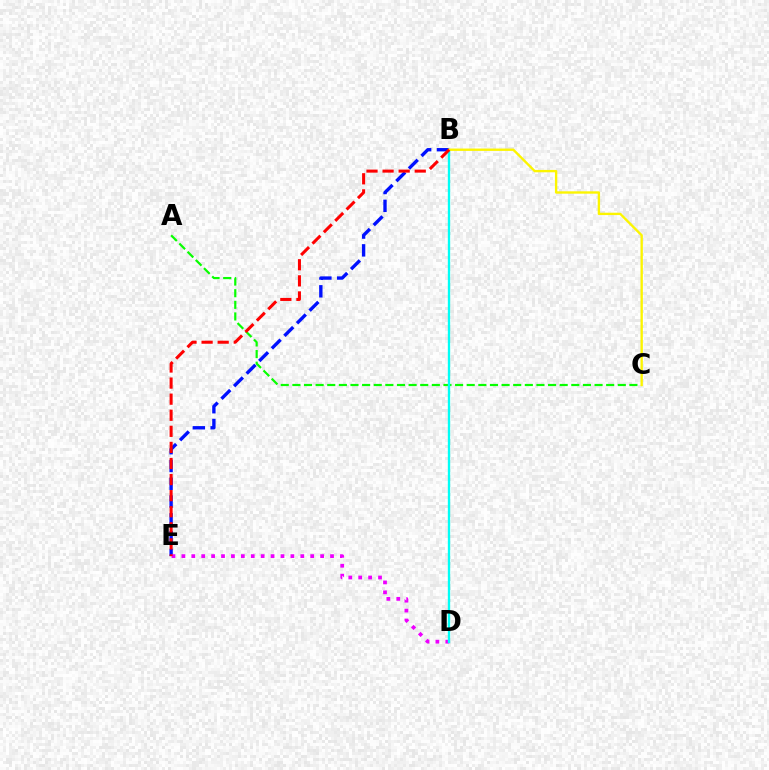{('B', 'E'): [{'color': '#0010ff', 'line_style': 'dashed', 'thickness': 2.42}, {'color': '#ff0000', 'line_style': 'dashed', 'thickness': 2.18}], ('D', 'E'): [{'color': '#ee00ff', 'line_style': 'dotted', 'thickness': 2.69}], ('A', 'C'): [{'color': '#08ff00', 'line_style': 'dashed', 'thickness': 1.58}], ('B', 'D'): [{'color': '#00fff6', 'line_style': 'solid', 'thickness': 1.69}], ('B', 'C'): [{'color': '#fcf500', 'line_style': 'solid', 'thickness': 1.7}]}